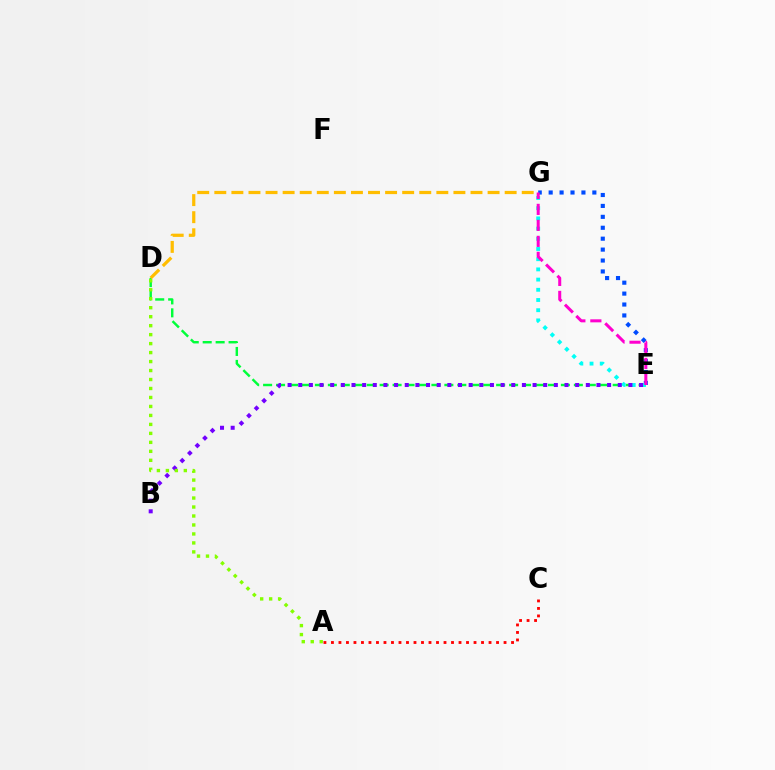{('A', 'C'): [{'color': '#ff0000', 'line_style': 'dotted', 'thickness': 2.04}], ('E', 'G'): [{'color': '#004bff', 'line_style': 'dotted', 'thickness': 2.97}, {'color': '#00fff6', 'line_style': 'dotted', 'thickness': 2.77}, {'color': '#ff00cf', 'line_style': 'dashed', 'thickness': 2.17}], ('D', 'E'): [{'color': '#00ff39', 'line_style': 'dashed', 'thickness': 1.76}], ('B', 'E'): [{'color': '#7200ff', 'line_style': 'dotted', 'thickness': 2.89}], ('D', 'G'): [{'color': '#ffbd00', 'line_style': 'dashed', 'thickness': 2.32}], ('A', 'D'): [{'color': '#84ff00', 'line_style': 'dotted', 'thickness': 2.44}]}